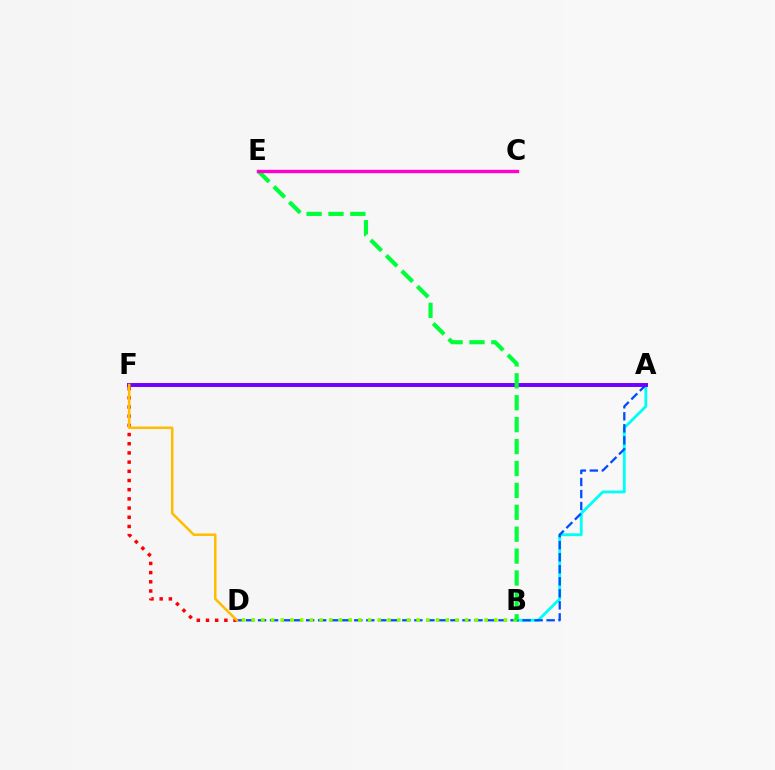{('A', 'B'): [{'color': '#00fff6', 'line_style': 'solid', 'thickness': 2.03}], ('A', 'D'): [{'color': '#004bff', 'line_style': 'dashed', 'thickness': 1.63}], ('A', 'F'): [{'color': '#7200ff', 'line_style': 'solid', 'thickness': 2.85}], ('D', 'F'): [{'color': '#ff0000', 'line_style': 'dotted', 'thickness': 2.5}, {'color': '#ffbd00', 'line_style': 'solid', 'thickness': 1.81}], ('B', 'D'): [{'color': '#84ff00', 'line_style': 'dotted', 'thickness': 2.64}], ('B', 'E'): [{'color': '#00ff39', 'line_style': 'dashed', 'thickness': 2.98}], ('C', 'E'): [{'color': '#ff00cf', 'line_style': 'solid', 'thickness': 2.43}]}